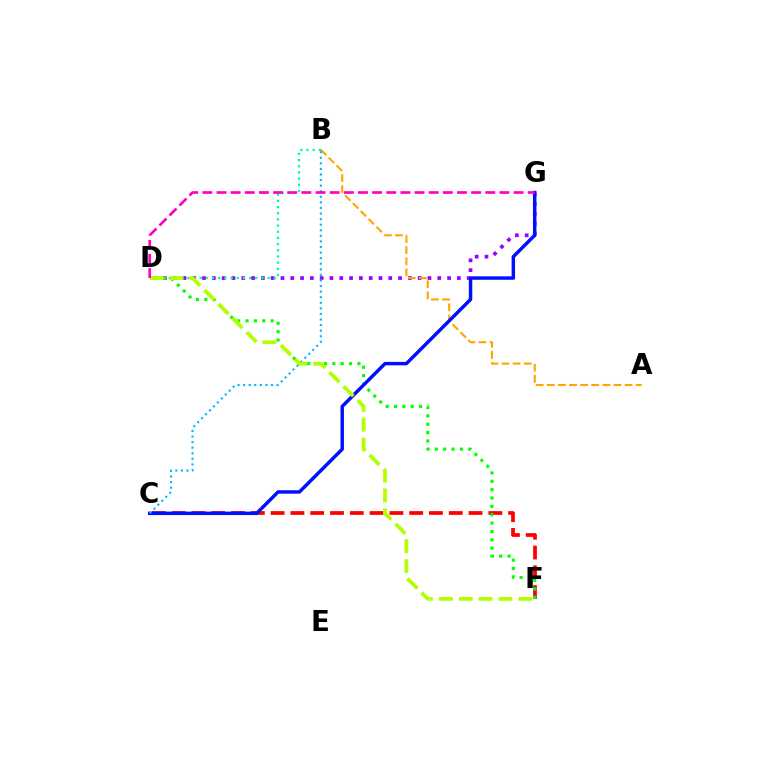{('C', 'F'): [{'color': '#ff0000', 'line_style': 'dashed', 'thickness': 2.69}], ('D', 'G'): [{'color': '#9b00ff', 'line_style': 'dotted', 'thickness': 2.66}, {'color': '#ff00bd', 'line_style': 'dashed', 'thickness': 1.92}], ('D', 'F'): [{'color': '#08ff00', 'line_style': 'dotted', 'thickness': 2.27}, {'color': '#b3ff00', 'line_style': 'dashed', 'thickness': 2.7}], ('A', 'B'): [{'color': '#ffa500', 'line_style': 'dashed', 'thickness': 1.51}], ('B', 'D'): [{'color': '#00ff9d', 'line_style': 'dotted', 'thickness': 1.68}], ('C', 'G'): [{'color': '#0010ff', 'line_style': 'solid', 'thickness': 2.49}], ('B', 'C'): [{'color': '#00b5ff', 'line_style': 'dotted', 'thickness': 1.52}]}